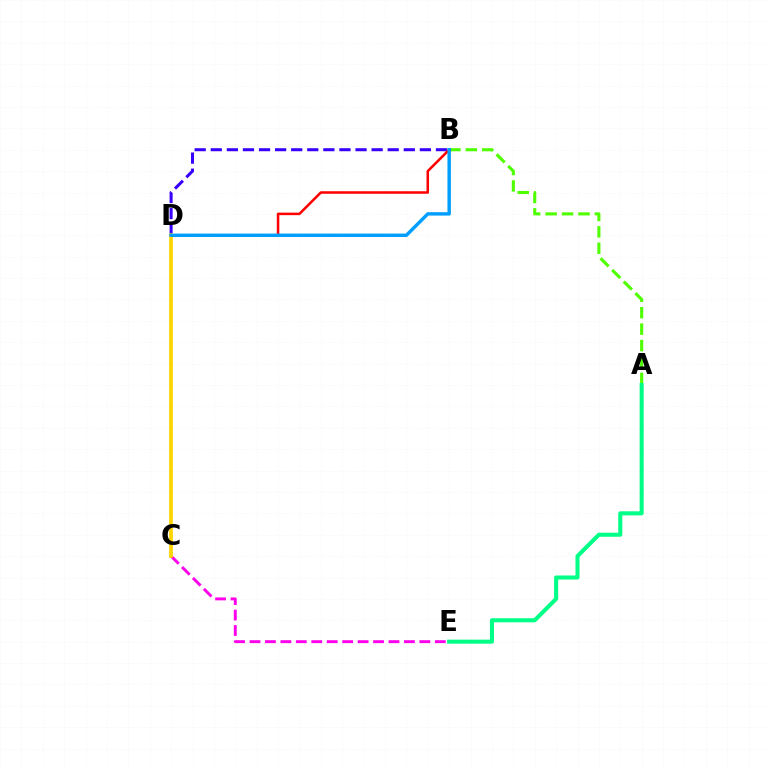{('A', 'B'): [{'color': '#4fff00', 'line_style': 'dashed', 'thickness': 2.23}], ('B', 'D'): [{'color': '#3700ff', 'line_style': 'dashed', 'thickness': 2.19}, {'color': '#ff0000', 'line_style': 'solid', 'thickness': 1.82}, {'color': '#009eff', 'line_style': 'solid', 'thickness': 2.45}], ('C', 'E'): [{'color': '#ff00ed', 'line_style': 'dashed', 'thickness': 2.1}], ('C', 'D'): [{'color': '#ffd500', 'line_style': 'solid', 'thickness': 2.68}], ('A', 'E'): [{'color': '#00ff86', 'line_style': 'solid', 'thickness': 2.93}]}